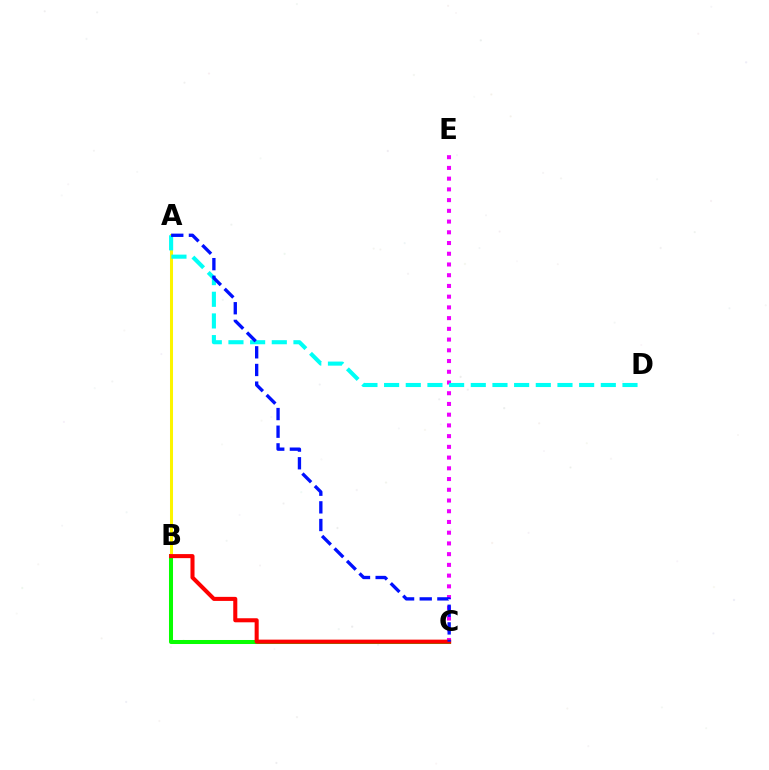{('B', 'C'): [{'color': '#08ff00', 'line_style': 'solid', 'thickness': 2.9}, {'color': '#ff0000', 'line_style': 'solid', 'thickness': 2.92}], ('C', 'E'): [{'color': '#ee00ff', 'line_style': 'dotted', 'thickness': 2.91}], ('A', 'B'): [{'color': '#fcf500', 'line_style': 'solid', 'thickness': 2.17}], ('A', 'D'): [{'color': '#00fff6', 'line_style': 'dashed', 'thickness': 2.94}], ('A', 'C'): [{'color': '#0010ff', 'line_style': 'dashed', 'thickness': 2.4}]}